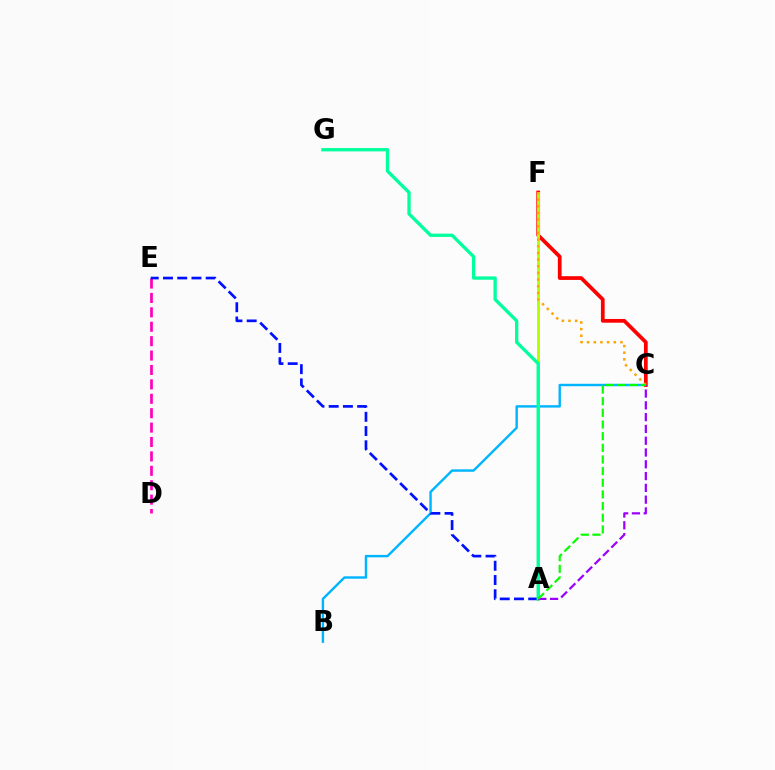{('D', 'E'): [{'color': '#ff00bd', 'line_style': 'dashed', 'thickness': 1.96}], ('B', 'C'): [{'color': '#00b5ff', 'line_style': 'solid', 'thickness': 1.74}], ('C', 'F'): [{'color': '#ff0000', 'line_style': 'solid', 'thickness': 2.69}, {'color': '#ffa500', 'line_style': 'dotted', 'thickness': 1.81}], ('A', 'F'): [{'color': '#b3ff00', 'line_style': 'solid', 'thickness': 2.09}], ('A', 'E'): [{'color': '#0010ff', 'line_style': 'dashed', 'thickness': 1.93}], ('A', 'G'): [{'color': '#00ff9d', 'line_style': 'solid', 'thickness': 2.38}], ('A', 'C'): [{'color': '#9b00ff', 'line_style': 'dashed', 'thickness': 1.6}, {'color': '#08ff00', 'line_style': 'dashed', 'thickness': 1.58}]}